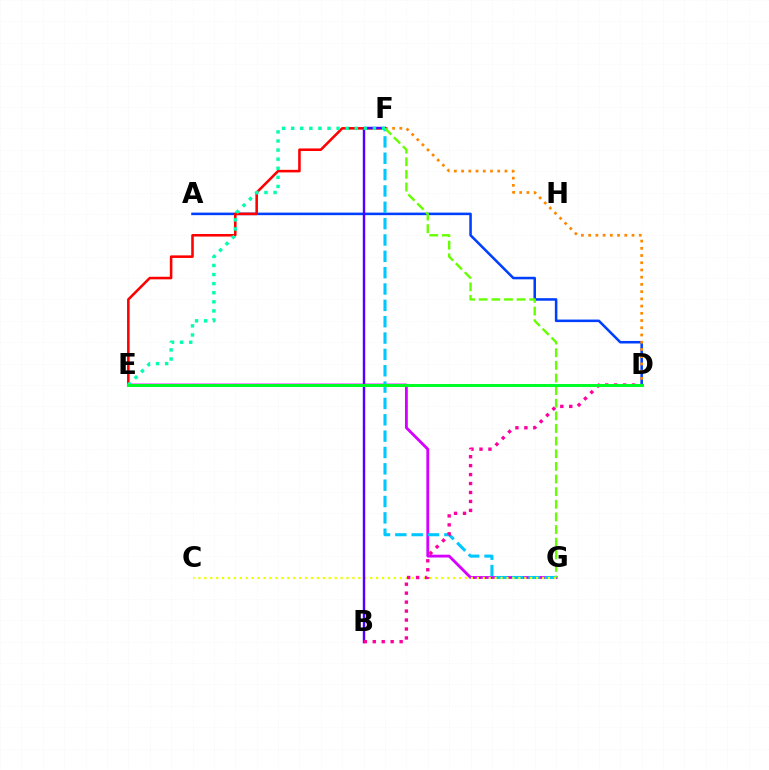{('E', 'G'): [{'color': '#d600ff', 'line_style': 'solid', 'thickness': 2.04}], ('A', 'D'): [{'color': '#003fff', 'line_style': 'solid', 'thickness': 1.83}], ('D', 'F'): [{'color': '#ff8800', 'line_style': 'dotted', 'thickness': 1.96}], ('F', 'G'): [{'color': '#00c7ff', 'line_style': 'dashed', 'thickness': 2.22}, {'color': '#66ff00', 'line_style': 'dashed', 'thickness': 1.72}], ('E', 'F'): [{'color': '#ff0000', 'line_style': 'solid', 'thickness': 1.85}, {'color': '#00ffaf', 'line_style': 'dotted', 'thickness': 2.47}], ('C', 'G'): [{'color': '#eeff00', 'line_style': 'dotted', 'thickness': 1.61}], ('B', 'F'): [{'color': '#4f00ff', 'line_style': 'solid', 'thickness': 1.75}], ('B', 'D'): [{'color': '#ff00a0', 'line_style': 'dotted', 'thickness': 2.43}], ('D', 'E'): [{'color': '#00ff27', 'line_style': 'solid', 'thickness': 2.14}]}